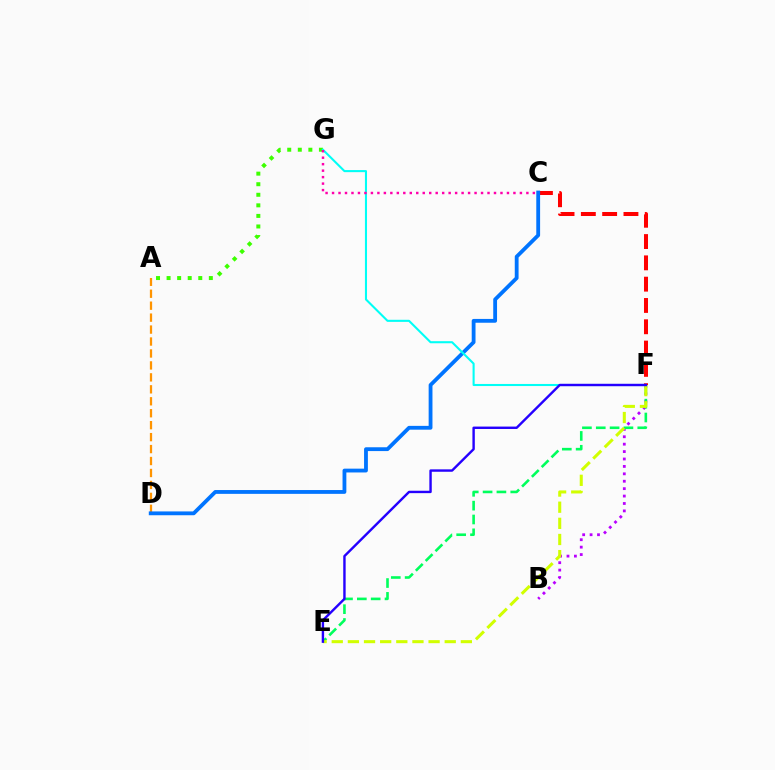{('C', 'F'): [{'color': '#ff0000', 'line_style': 'dashed', 'thickness': 2.89}], ('A', 'D'): [{'color': '#ff9400', 'line_style': 'dashed', 'thickness': 1.62}], ('B', 'F'): [{'color': '#b900ff', 'line_style': 'dotted', 'thickness': 2.01}], ('E', 'F'): [{'color': '#00ff5c', 'line_style': 'dashed', 'thickness': 1.88}, {'color': '#d1ff00', 'line_style': 'dashed', 'thickness': 2.19}, {'color': '#2500ff', 'line_style': 'solid', 'thickness': 1.73}], ('C', 'D'): [{'color': '#0074ff', 'line_style': 'solid', 'thickness': 2.74}], ('A', 'G'): [{'color': '#3dff00', 'line_style': 'dotted', 'thickness': 2.87}], ('F', 'G'): [{'color': '#00fff6', 'line_style': 'solid', 'thickness': 1.5}], ('C', 'G'): [{'color': '#ff00ac', 'line_style': 'dotted', 'thickness': 1.76}]}